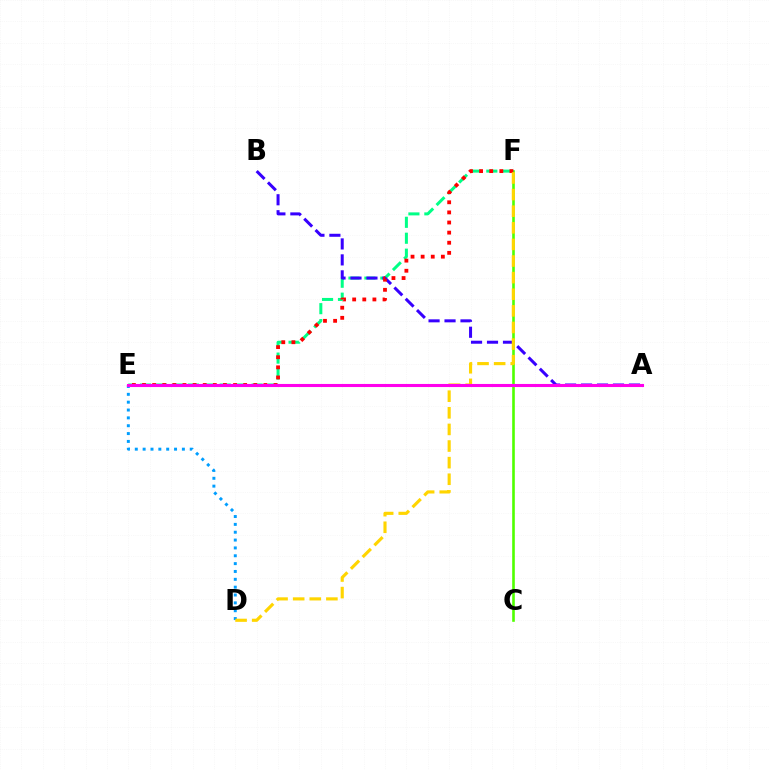{('D', 'E'): [{'color': '#009eff', 'line_style': 'dotted', 'thickness': 2.13}], ('C', 'F'): [{'color': '#4fff00', 'line_style': 'solid', 'thickness': 1.89}], ('E', 'F'): [{'color': '#00ff86', 'line_style': 'dashed', 'thickness': 2.17}, {'color': '#ff0000', 'line_style': 'dotted', 'thickness': 2.75}], ('A', 'B'): [{'color': '#3700ff', 'line_style': 'dashed', 'thickness': 2.17}], ('D', 'F'): [{'color': '#ffd500', 'line_style': 'dashed', 'thickness': 2.26}], ('A', 'E'): [{'color': '#ff00ed', 'line_style': 'solid', 'thickness': 2.22}]}